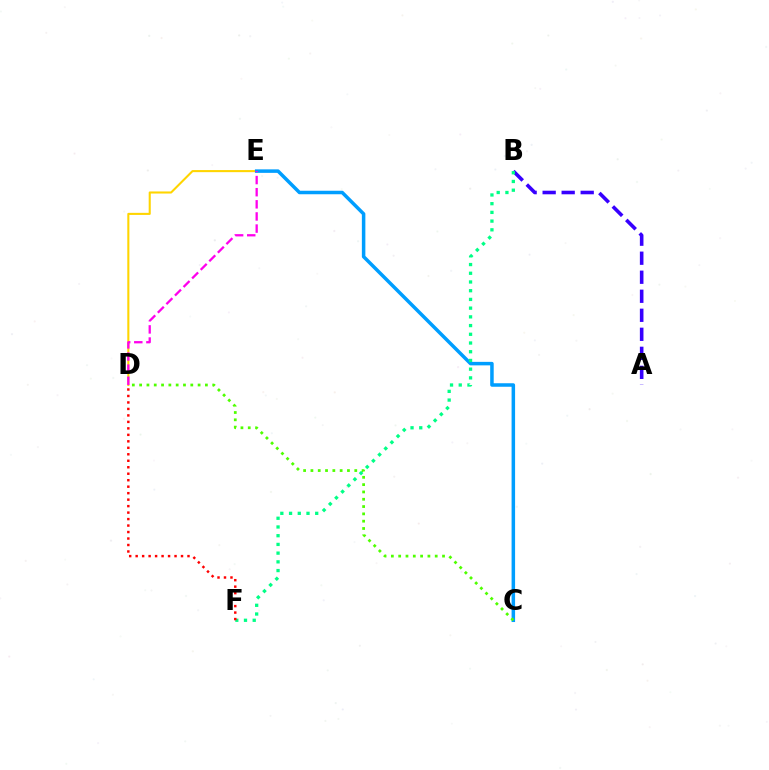{('D', 'E'): [{'color': '#ffd500', 'line_style': 'solid', 'thickness': 1.5}, {'color': '#ff00ed', 'line_style': 'dashed', 'thickness': 1.65}], ('C', 'E'): [{'color': '#009eff', 'line_style': 'solid', 'thickness': 2.52}], ('A', 'B'): [{'color': '#3700ff', 'line_style': 'dashed', 'thickness': 2.58}], ('B', 'F'): [{'color': '#00ff86', 'line_style': 'dotted', 'thickness': 2.37}], ('C', 'D'): [{'color': '#4fff00', 'line_style': 'dotted', 'thickness': 1.99}], ('D', 'F'): [{'color': '#ff0000', 'line_style': 'dotted', 'thickness': 1.76}]}